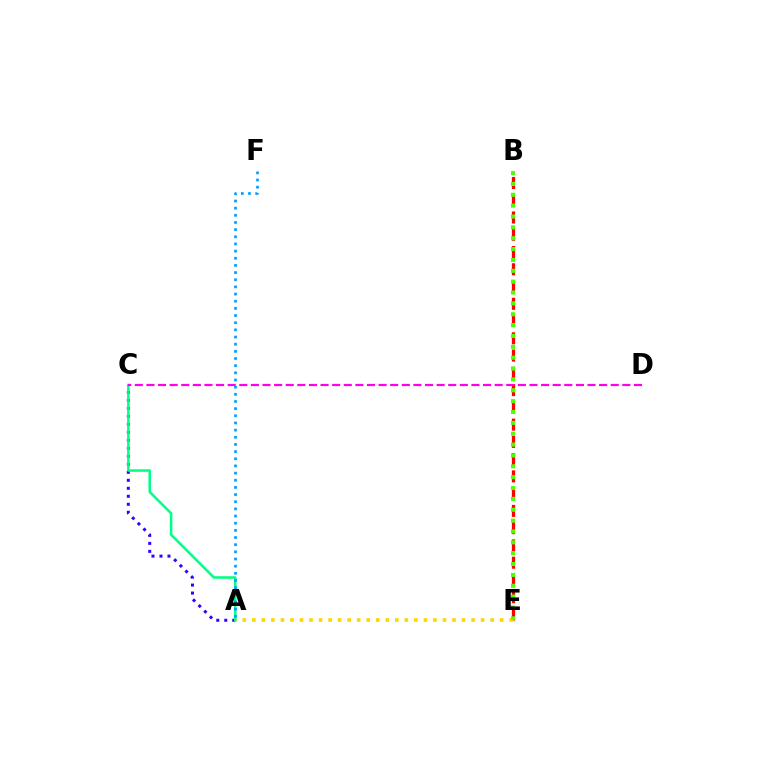{('A', 'C'): [{'color': '#3700ff', 'line_style': 'dotted', 'thickness': 2.17}, {'color': '#00ff86', 'line_style': 'solid', 'thickness': 1.83}], ('B', 'E'): [{'color': '#ff0000', 'line_style': 'dashed', 'thickness': 2.34}, {'color': '#4fff00', 'line_style': 'dotted', 'thickness': 2.95}], ('A', 'E'): [{'color': '#ffd500', 'line_style': 'dotted', 'thickness': 2.59}], ('C', 'D'): [{'color': '#ff00ed', 'line_style': 'dashed', 'thickness': 1.58}], ('A', 'F'): [{'color': '#009eff', 'line_style': 'dotted', 'thickness': 1.95}]}